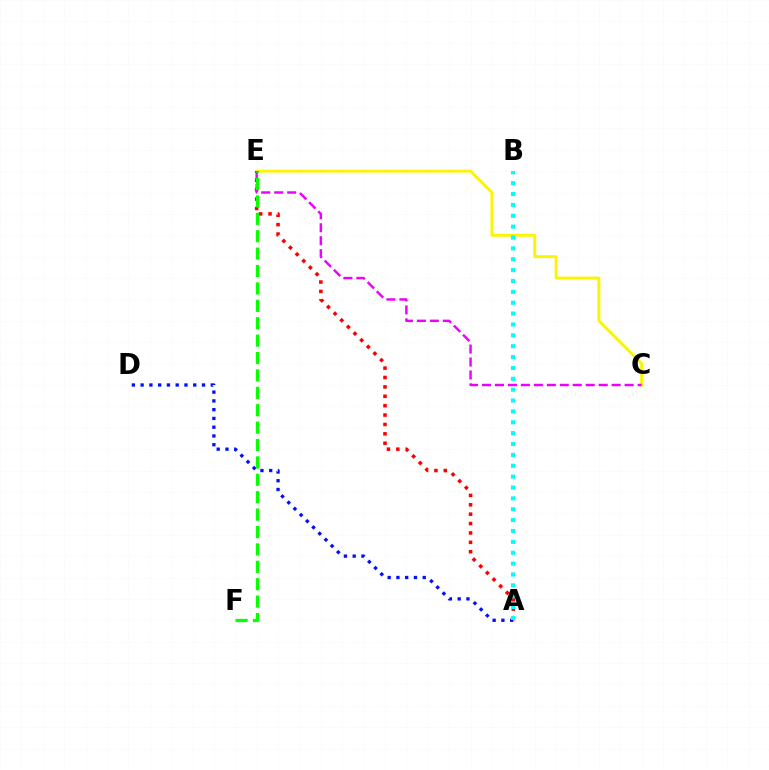{('C', 'E'): [{'color': '#fcf500', 'line_style': 'solid', 'thickness': 2.1}, {'color': '#ee00ff', 'line_style': 'dashed', 'thickness': 1.76}], ('A', 'E'): [{'color': '#ff0000', 'line_style': 'dotted', 'thickness': 2.55}], ('A', 'D'): [{'color': '#0010ff', 'line_style': 'dotted', 'thickness': 2.38}], ('E', 'F'): [{'color': '#08ff00', 'line_style': 'dashed', 'thickness': 2.36}], ('A', 'B'): [{'color': '#00fff6', 'line_style': 'dotted', 'thickness': 2.95}]}